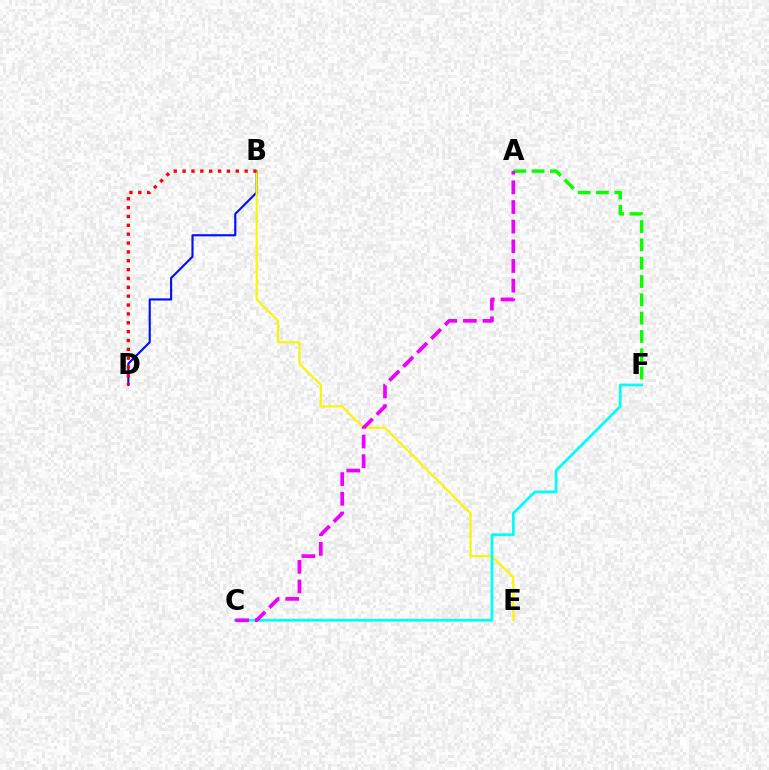{('A', 'F'): [{'color': '#08ff00', 'line_style': 'dashed', 'thickness': 2.49}], ('B', 'D'): [{'color': '#0010ff', 'line_style': 'solid', 'thickness': 1.54}, {'color': '#ff0000', 'line_style': 'dotted', 'thickness': 2.41}], ('B', 'E'): [{'color': '#fcf500', 'line_style': 'solid', 'thickness': 1.55}], ('C', 'F'): [{'color': '#00fff6', 'line_style': 'solid', 'thickness': 1.97}], ('A', 'C'): [{'color': '#ee00ff', 'line_style': 'dashed', 'thickness': 2.67}]}